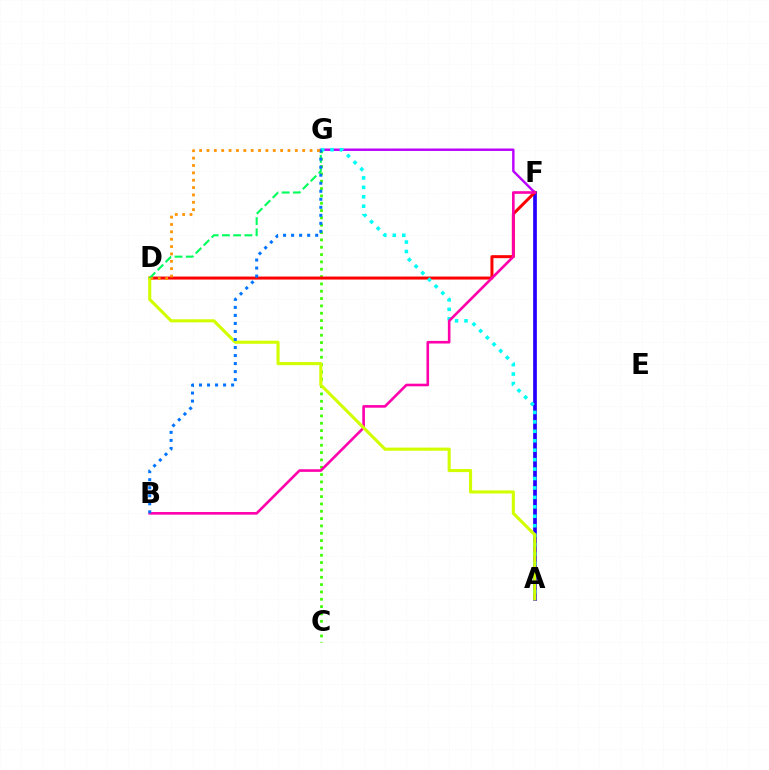{('F', 'G'): [{'color': '#b900ff', 'line_style': 'solid', 'thickness': 1.74}], ('A', 'F'): [{'color': '#2500ff', 'line_style': 'solid', 'thickness': 2.66}], ('C', 'G'): [{'color': '#3dff00', 'line_style': 'dotted', 'thickness': 1.99}], ('D', 'F'): [{'color': '#ff0000', 'line_style': 'solid', 'thickness': 2.16}], ('A', 'G'): [{'color': '#00fff6', 'line_style': 'dotted', 'thickness': 2.57}], ('B', 'F'): [{'color': '#ff00ac', 'line_style': 'solid', 'thickness': 1.89}], ('A', 'D'): [{'color': '#d1ff00', 'line_style': 'solid', 'thickness': 2.23}], ('D', 'G'): [{'color': '#00ff5c', 'line_style': 'dashed', 'thickness': 1.53}, {'color': '#ff9400', 'line_style': 'dotted', 'thickness': 2.0}], ('B', 'G'): [{'color': '#0074ff', 'line_style': 'dotted', 'thickness': 2.18}]}